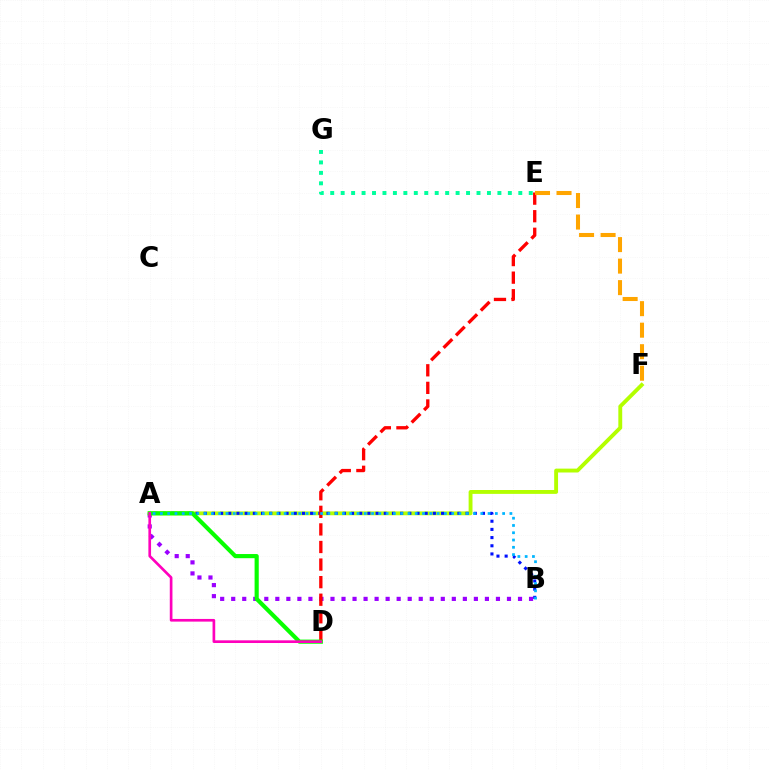{('A', 'B'): [{'color': '#9b00ff', 'line_style': 'dotted', 'thickness': 3.0}, {'color': '#0010ff', 'line_style': 'dotted', 'thickness': 2.22}, {'color': '#00b5ff', 'line_style': 'dotted', 'thickness': 1.98}], ('A', 'F'): [{'color': '#b3ff00', 'line_style': 'solid', 'thickness': 2.79}], ('D', 'E'): [{'color': '#ff0000', 'line_style': 'dashed', 'thickness': 2.39}], ('A', 'D'): [{'color': '#08ff00', 'line_style': 'solid', 'thickness': 2.99}, {'color': '#ff00bd', 'line_style': 'solid', 'thickness': 1.93}], ('E', 'F'): [{'color': '#ffa500', 'line_style': 'dashed', 'thickness': 2.92}], ('E', 'G'): [{'color': '#00ff9d', 'line_style': 'dotted', 'thickness': 2.84}]}